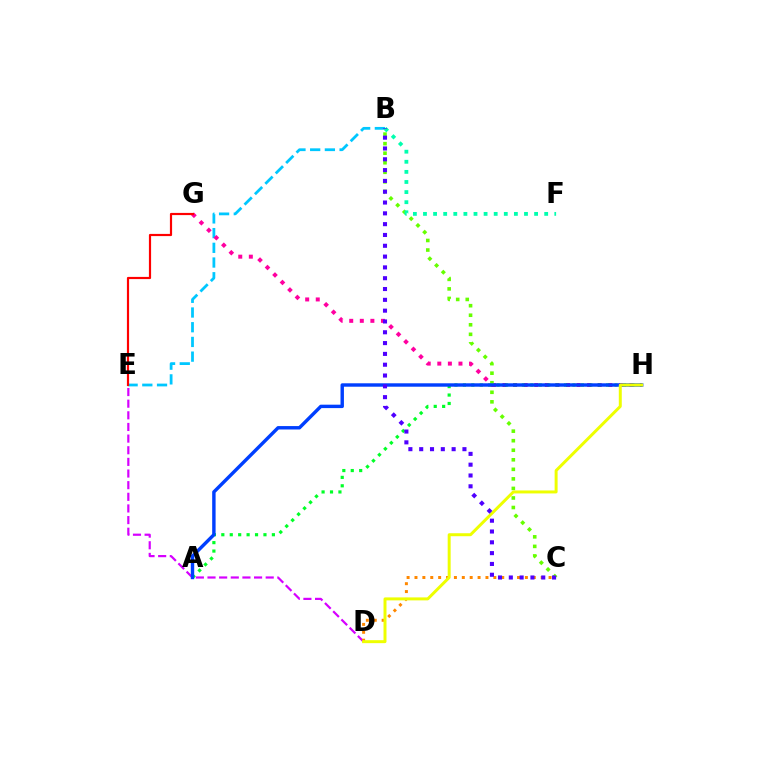{('D', 'E'): [{'color': '#d600ff', 'line_style': 'dashed', 'thickness': 1.58}], ('B', 'E'): [{'color': '#00c7ff', 'line_style': 'dashed', 'thickness': 2.0}], ('G', 'H'): [{'color': '#ff00a0', 'line_style': 'dotted', 'thickness': 2.87}], ('B', 'C'): [{'color': '#66ff00', 'line_style': 'dotted', 'thickness': 2.59}, {'color': '#4f00ff', 'line_style': 'dotted', 'thickness': 2.94}], ('A', 'H'): [{'color': '#00ff27', 'line_style': 'dotted', 'thickness': 2.29}, {'color': '#003fff', 'line_style': 'solid', 'thickness': 2.46}], ('E', 'G'): [{'color': '#ff0000', 'line_style': 'solid', 'thickness': 1.58}], ('B', 'F'): [{'color': '#00ffaf', 'line_style': 'dotted', 'thickness': 2.74}], ('C', 'D'): [{'color': '#ff8800', 'line_style': 'dotted', 'thickness': 2.14}], ('D', 'H'): [{'color': '#eeff00', 'line_style': 'solid', 'thickness': 2.14}]}